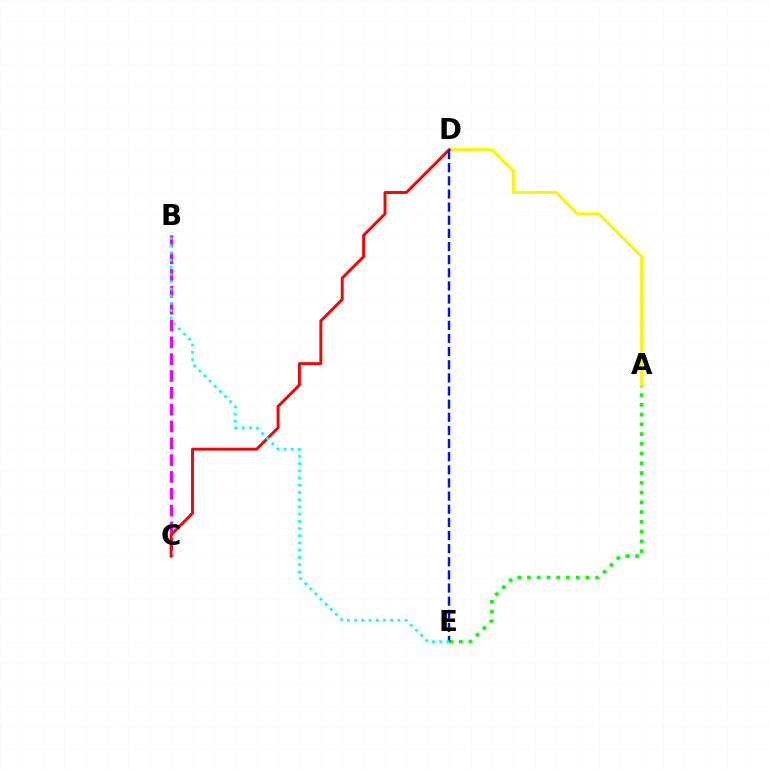{('A', 'E'): [{'color': '#08ff00', 'line_style': 'dotted', 'thickness': 2.65}], ('A', 'D'): [{'color': '#fcf500', 'line_style': 'solid', 'thickness': 2.19}], ('B', 'C'): [{'color': '#ee00ff', 'line_style': 'dashed', 'thickness': 2.29}], ('C', 'D'): [{'color': '#ff0000', 'line_style': 'solid', 'thickness': 2.09}], ('D', 'E'): [{'color': '#0010ff', 'line_style': 'dashed', 'thickness': 1.78}], ('B', 'E'): [{'color': '#00fff6', 'line_style': 'dotted', 'thickness': 1.96}]}